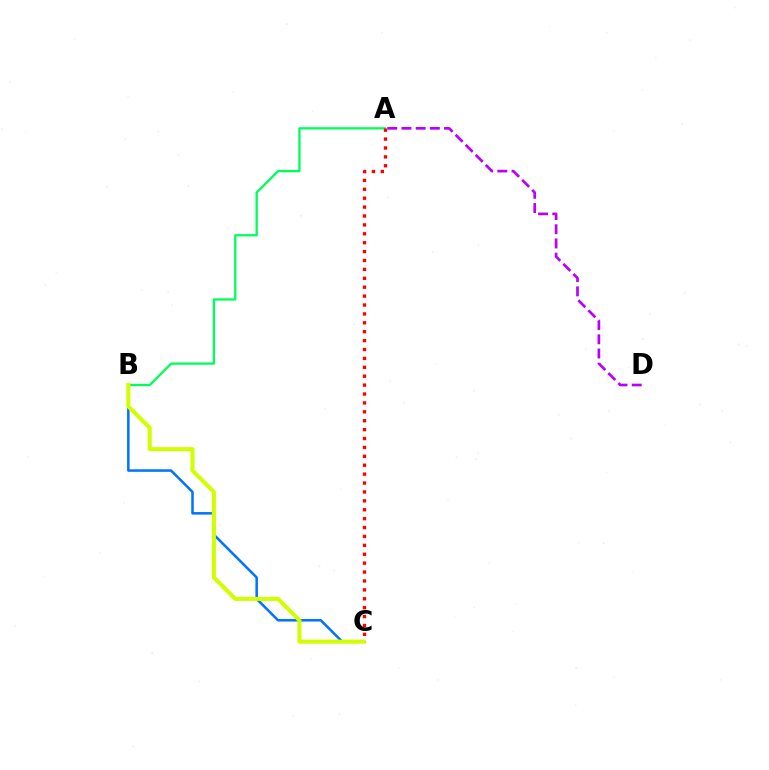{('B', 'C'): [{'color': '#0074ff', 'line_style': 'solid', 'thickness': 1.82}, {'color': '#d1ff00', 'line_style': 'solid', 'thickness': 2.92}], ('A', 'B'): [{'color': '#00ff5c', 'line_style': 'solid', 'thickness': 1.66}], ('A', 'D'): [{'color': '#b900ff', 'line_style': 'dashed', 'thickness': 1.93}], ('A', 'C'): [{'color': '#ff0000', 'line_style': 'dotted', 'thickness': 2.42}]}